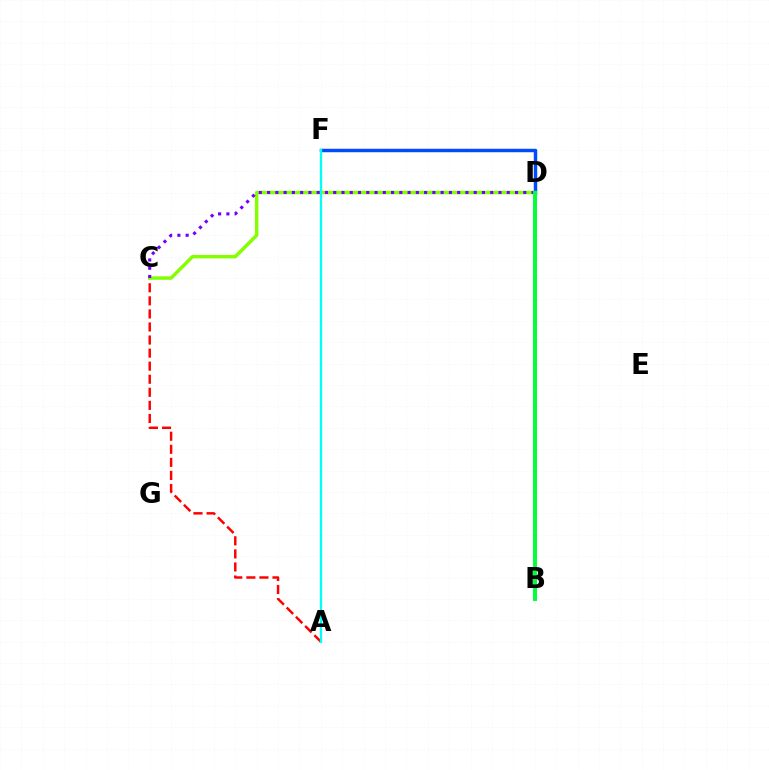{('A', 'C'): [{'color': '#ff0000', 'line_style': 'dashed', 'thickness': 1.77}], ('D', 'F'): [{'color': '#ff00cf', 'line_style': 'solid', 'thickness': 2.16}, {'color': '#004bff', 'line_style': 'solid', 'thickness': 2.48}], ('C', 'D'): [{'color': '#84ff00', 'line_style': 'solid', 'thickness': 2.48}, {'color': '#7200ff', 'line_style': 'dotted', 'thickness': 2.25}], ('B', 'D'): [{'color': '#ffbd00', 'line_style': 'dotted', 'thickness': 2.19}, {'color': '#00ff39', 'line_style': 'solid', 'thickness': 2.84}], ('A', 'F'): [{'color': '#00fff6', 'line_style': 'solid', 'thickness': 1.65}]}